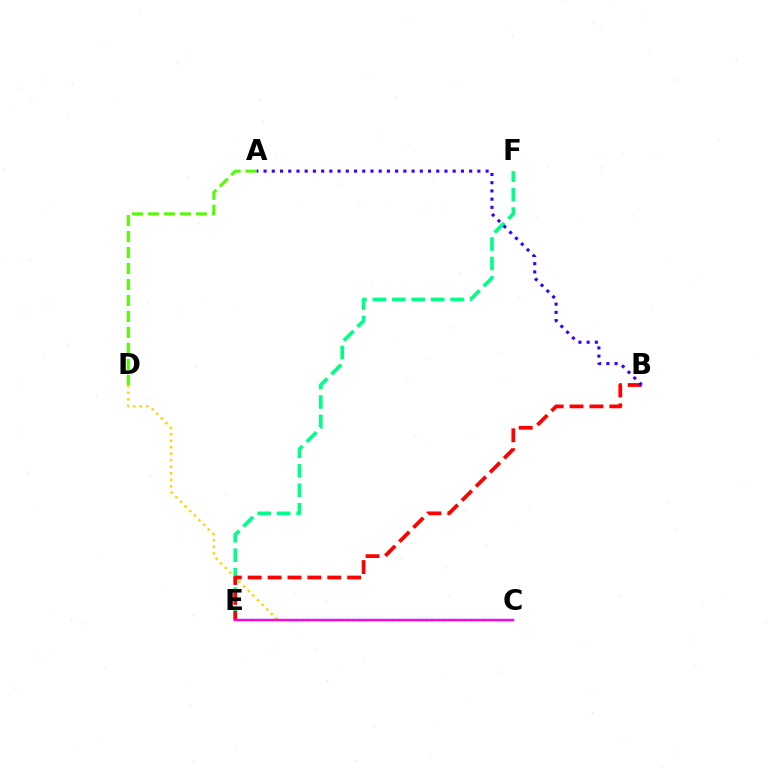{('A', 'D'): [{'color': '#4fff00', 'line_style': 'dashed', 'thickness': 2.17}], ('C', 'D'): [{'color': '#ffd500', 'line_style': 'dotted', 'thickness': 1.77}], ('E', 'F'): [{'color': '#00ff86', 'line_style': 'dashed', 'thickness': 2.64}], ('B', 'E'): [{'color': '#ff0000', 'line_style': 'dashed', 'thickness': 2.7}], ('C', 'E'): [{'color': '#009eff', 'line_style': 'dotted', 'thickness': 1.54}, {'color': '#ff00ed', 'line_style': 'solid', 'thickness': 1.72}], ('A', 'B'): [{'color': '#3700ff', 'line_style': 'dotted', 'thickness': 2.23}]}